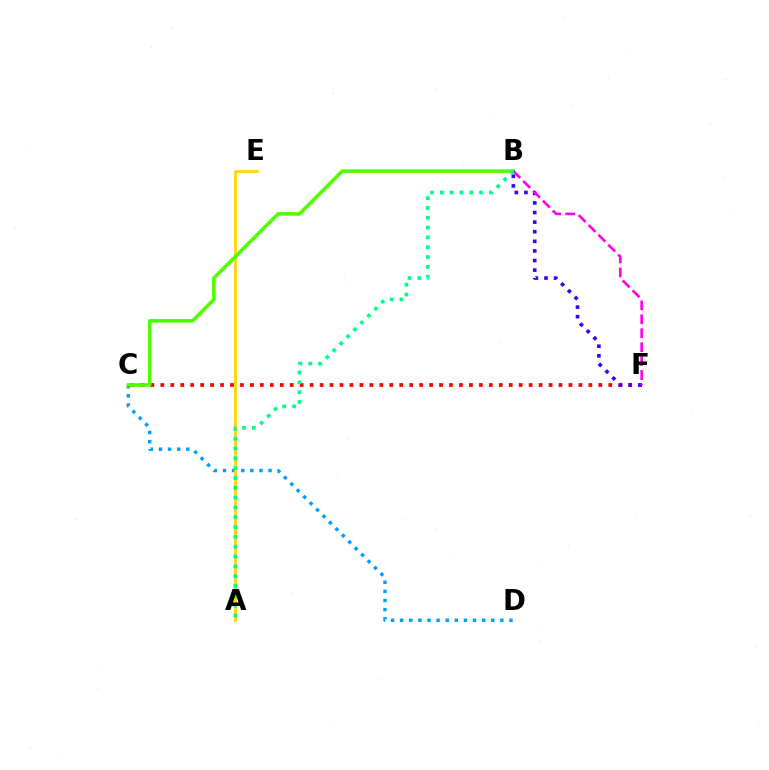{('C', 'F'): [{'color': '#ff0000', 'line_style': 'dotted', 'thickness': 2.7}], ('C', 'D'): [{'color': '#009eff', 'line_style': 'dotted', 'thickness': 2.48}], ('A', 'E'): [{'color': '#ffd500', 'line_style': 'solid', 'thickness': 1.98}], ('B', 'C'): [{'color': '#4fff00', 'line_style': 'solid', 'thickness': 2.56}], ('B', 'F'): [{'color': '#3700ff', 'line_style': 'dotted', 'thickness': 2.61}, {'color': '#ff00ed', 'line_style': 'dashed', 'thickness': 1.89}], ('A', 'B'): [{'color': '#00ff86', 'line_style': 'dotted', 'thickness': 2.67}]}